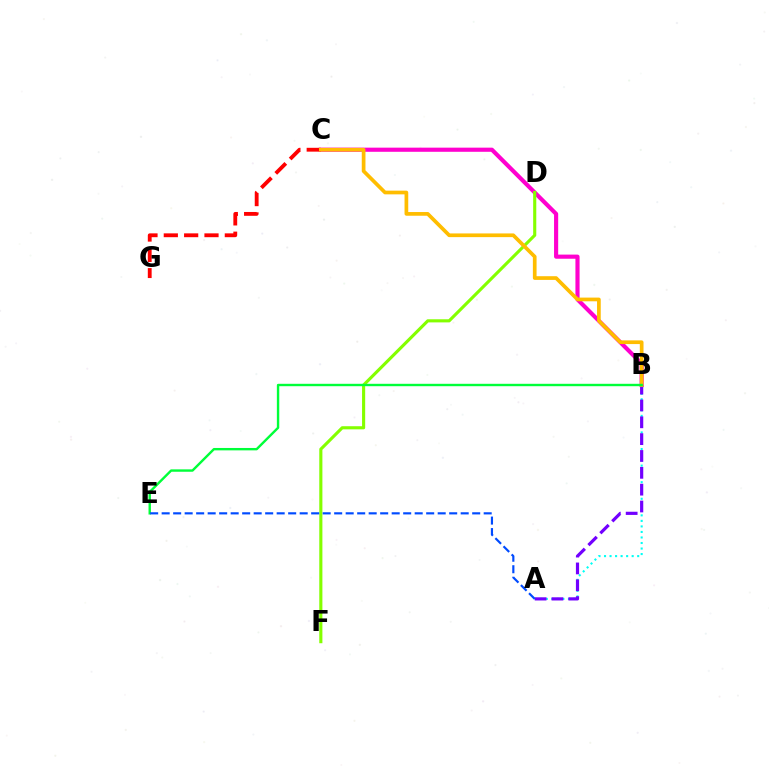{('B', 'C'): [{'color': '#ff00cf', 'line_style': 'solid', 'thickness': 2.98}, {'color': '#ffbd00', 'line_style': 'solid', 'thickness': 2.67}], ('A', 'B'): [{'color': '#00fff6', 'line_style': 'dotted', 'thickness': 1.5}, {'color': '#7200ff', 'line_style': 'dashed', 'thickness': 2.29}], ('D', 'F'): [{'color': '#84ff00', 'line_style': 'solid', 'thickness': 2.25}], ('C', 'G'): [{'color': '#ff0000', 'line_style': 'dashed', 'thickness': 2.76}], ('B', 'E'): [{'color': '#00ff39', 'line_style': 'solid', 'thickness': 1.73}], ('A', 'E'): [{'color': '#004bff', 'line_style': 'dashed', 'thickness': 1.56}]}